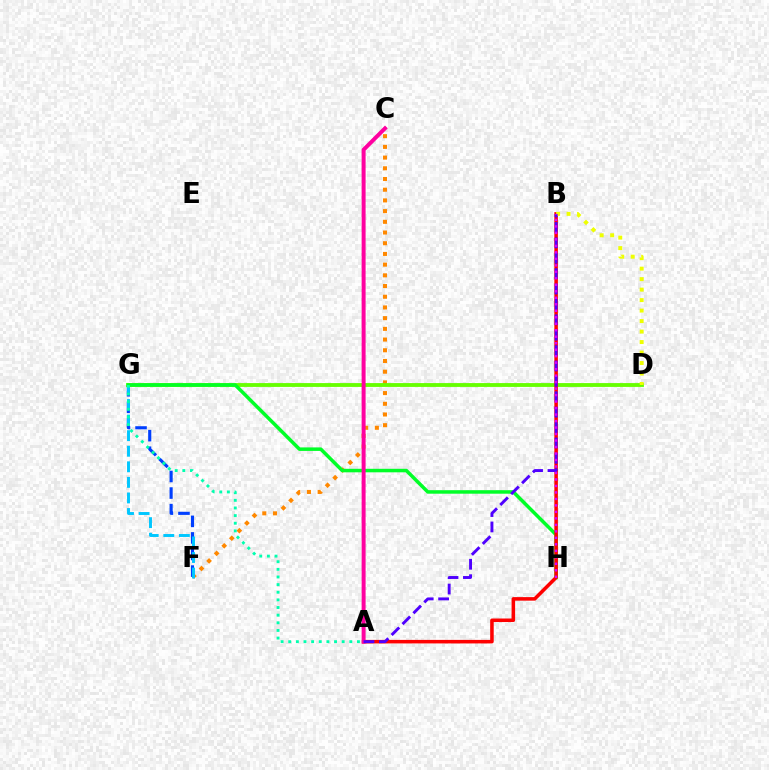{('C', 'F'): [{'color': '#ff8800', 'line_style': 'dotted', 'thickness': 2.91}], ('F', 'G'): [{'color': '#003fff', 'line_style': 'dashed', 'thickness': 2.25}, {'color': '#00c7ff', 'line_style': 'dashed', 'thickness': 2.12}], ('D', 'G'): [{'color': '#66ff00', 'line_style': 'solid', 'thickness': 2.76}], ('G', 'H'): [{'color': '#00ff27', 'line_style': 'solid', 'thickness': 2.53}], ('A', 'B'): [{'color': '#ff0000', 'line_style': 'solid', 'thickness': 2.55}, {'color': '#4f00ff', 'line_style': 'dashed', 'thickness': 2.09}], ('B', 'D'): [{'color': '#eeff00', 'line_style': 'dotted', 'thickness': 2.85}], ('A', 'C'): [{'color': '#ff00a0', 'line_style': 'solid', 'thickness': 2.86}], ('A', 'G'): [{'color': '#00ffaf', 'line_style': 'dotted', 'thickness': 2.07}], ('B', 'H'): [{'color': '#d600ff', 'line_style': 'dotted', 'thickness': 1.76}]}